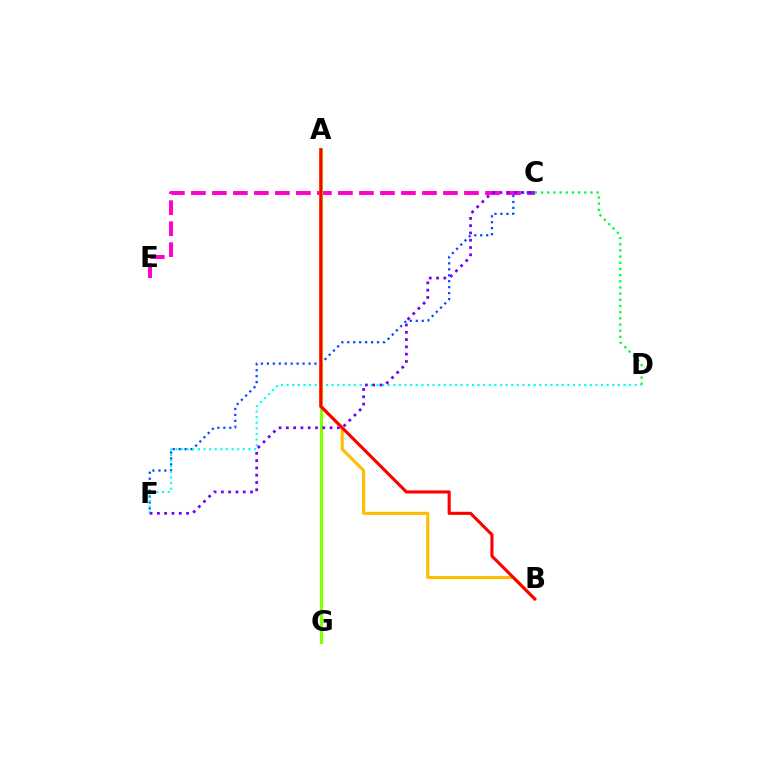{('C', 'E'): [{'color': '#ff00cf', 'line_style': 'dashed', 'thickness': 2.85}], ('C', 'F'): [{'color': '#004bff', 'line_style': 'dotted', 'thickness': 1.62}, {'color': '#7200ff', 'line_style': 'dotted', 'thickness': 1.98}], ('C', 'D'): [{'color': '#00ff39', 'line_style': 'dotted', 'thickness': 1.68}], ('D', 'F'): [{'color': '#00fff6', 'line_style': 'dotted', 'thickness': 1.53}], ('A', 'G'): [{'color': '#84ff00', 'line_style': 'solid', 'thickness': 2.36}], ('A', 'B'): [{'color': '#ffbd00', 'line_style': 'solid', 'thickness': 2.24}, {'color': '#ff0000', 'line_style': 'solid', 'thickness': 2.23}]}